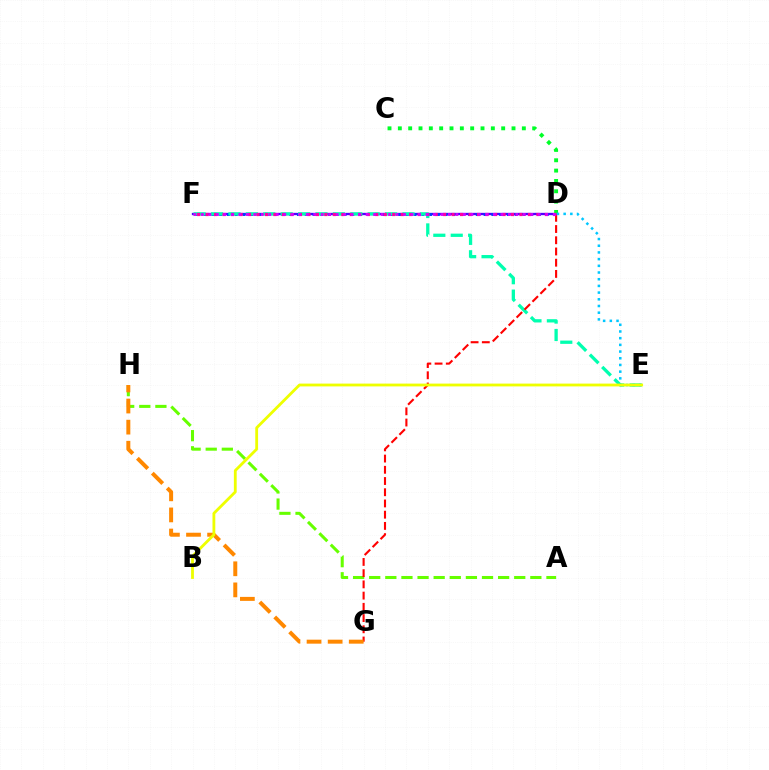{('D', 'F'): [{'color': '#4f00ff', 'line_style': 'solid', 'thickness': 1.68}, {'color': '#003fff', 'line_style': 'dotted', 'thickness': 2.11}, {'color': '#ff00a0', 'line_style': 'dotted', 'thickness': 2.3}, {'color': '#d600ff', 'line_style': 'dotted', 'thickness': 2.03}], ('E', 'F'): [{'color': '#00ffaf', 'line_style': 'dashed', 'thickness': 2.36}], ('A', 'H'): [{'color': '#66ff00', 'line_style': 'dashed', 'thickness': 2.19}], ('C', 'D'): [{'color': '#00ff27', 'line_style': 'dotted', 'thickness': 2.81}], ('D', 'G'): [{'color': '#ff0000', 'line_style': 'dashed', 'thickness': 1.52}], ('D', 'E'): [{'color': '#00c7ff', 'line_style': 'dotted', 'thickness': 1.82}], ('G', 'H'): [{'color': '#ff8800', 'line_style': 'dashed', 'thickness': 2.87}], ('B', 'E'): [{'color': '#eeff00', 'line_style': 'solid', 'thickness': 2.03}]}